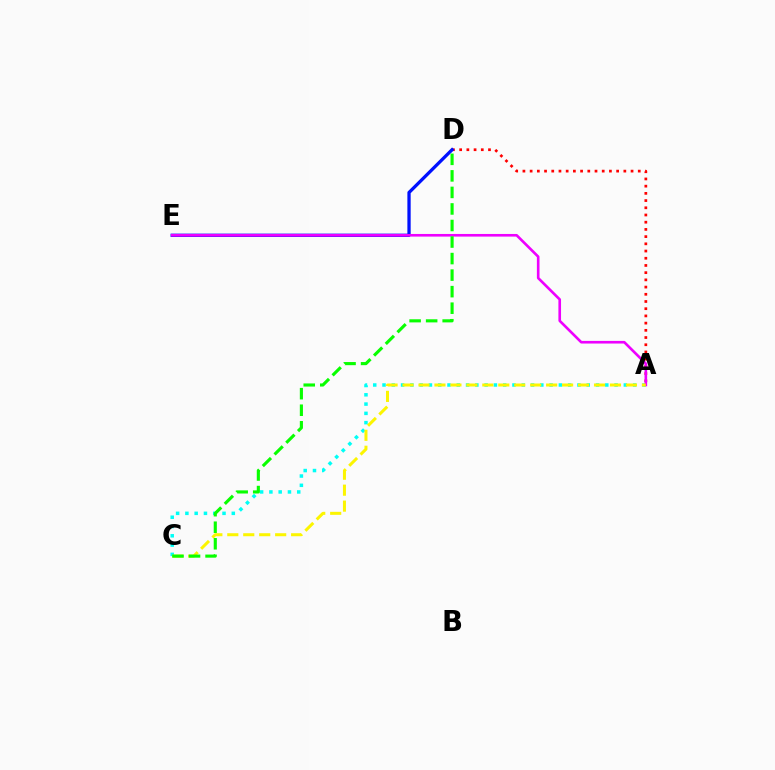{('A', 'D'): [{'color': '#ff0000', 'line_style': 'dotted', 'thickness': 1.96}], ('A', 'C'): [{'color': '#00fff6', 'line_style': 'dotted', 'thickness': 2.52}, {'color': '#fcf500', 'line_style': 'dashed', 'thickness': 2.17}], ('D', 'E'): [{'color': '#0010ff', 'line_style': 'solid', 'thickness': 2.36}], ('A', 'E'): [{'color': '#ee00ff', 'line_style': 'solid', 'thickness': 1.9}], ('C', 'D'): [{'color': '#08ff00', 'line_style': 'dashed', 'thickness': 2.25}]}